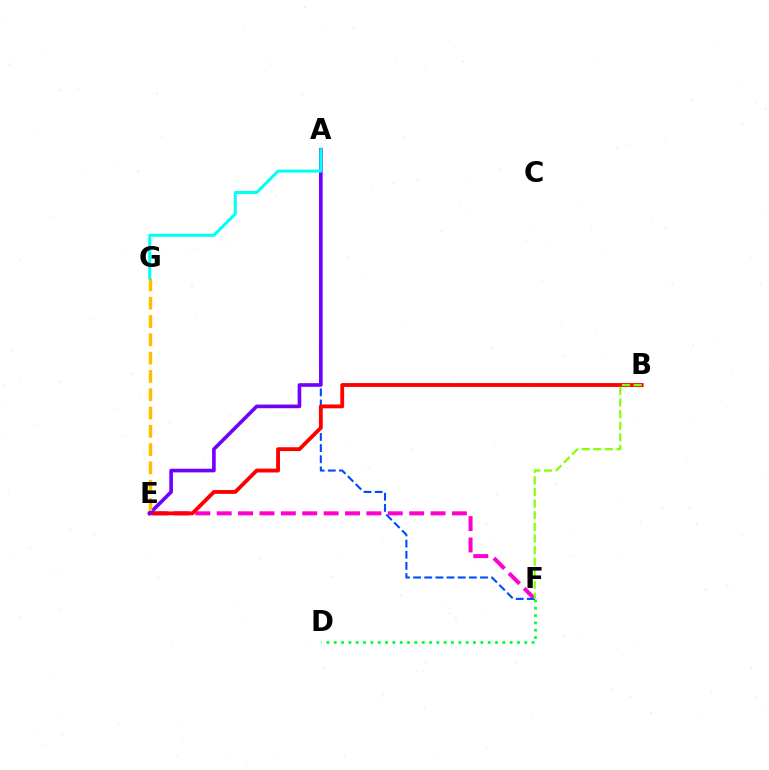{('D', 'F'): [{'color': '#00ff39', 'line_style': 'dotted', 'thickness': 1.99}], ('E', 'F'): [{'color': '#ff00cf', 'line_style': 'dashed', 'thickness': 2.91}], ('A', 'F'): [{'color': '#004bff', 'line_style': 'dashed', 'thickness': 1.51}], ('B', 'E'): [{'color': '#ff0000', 'line_style': 'solid', 'thickness': 2.76}], ('A', 'E'): [{'color': '#7200ff', 'line_style': 'solid', 'thickness': 2.62}], ('B', 'F'): [{'color': '#84ff00', 'line_style': 'dashed', 'thickness': 1.58}], ('E', 'G'): [{'color': '#ffbd00', 'line_style': 'dashed', 'thickness': 2.49}], ('A', 'G'): [{'color': '#00fff6', 'line_style': 'solid', 'thickness': 2.17}]}